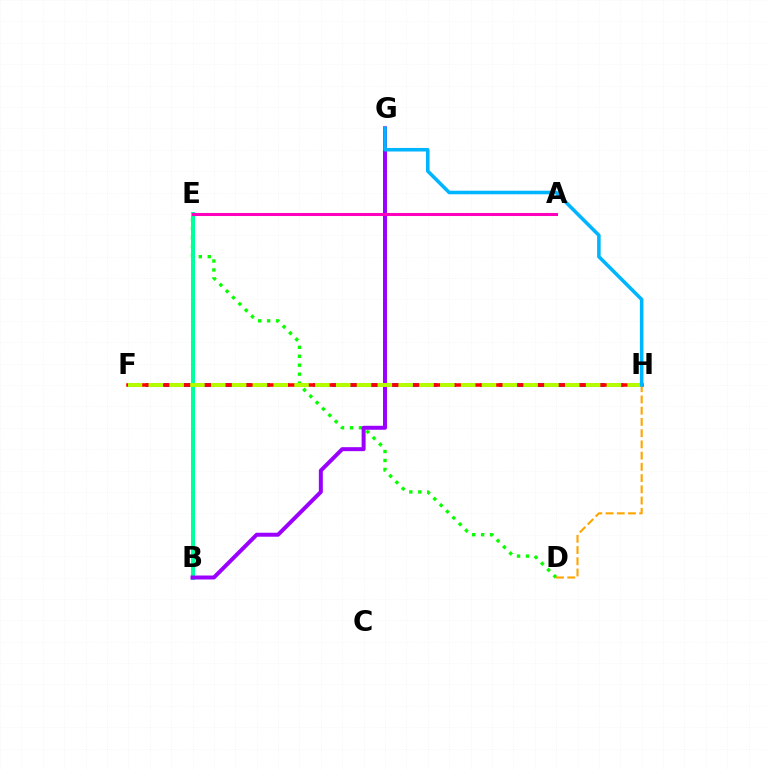{('F', 'H'): [{'color': '#0010ff', 'line_style': 'dashed', 'thickness': 2.53}, {'color': '#ff0000', 'line_style': 'solid', 'thickness': 2.55}, {'color': '#b3ff00', 'line_style': 'dashed', 'thickness': 2.83}], ('D', 'E'): [{'color': '#08ff00', 'line_style': 'dotted', 'thickness': 2.43}], ('B', 'E'): [{'color': '#00ff9d', 'line_style': 'solid', 'thickness': 2.9}], ('D', 'H'): [{'color': '#ffa500', 'line_style': 'dashed', 'thickness': 1.53}], ('B', 'G'): [{'color': '#9b00ff', 'line_style': 'solid', 'thickness': 2.86}], ('A', 'E'): [{'color': '#ff00bd', 'line_style': 'solid', 'thickness': 2.19}], ('G', 'H'): [{'color': '#00b5ff', 'line_style': 'solid', 'thickness': 2.56}]}